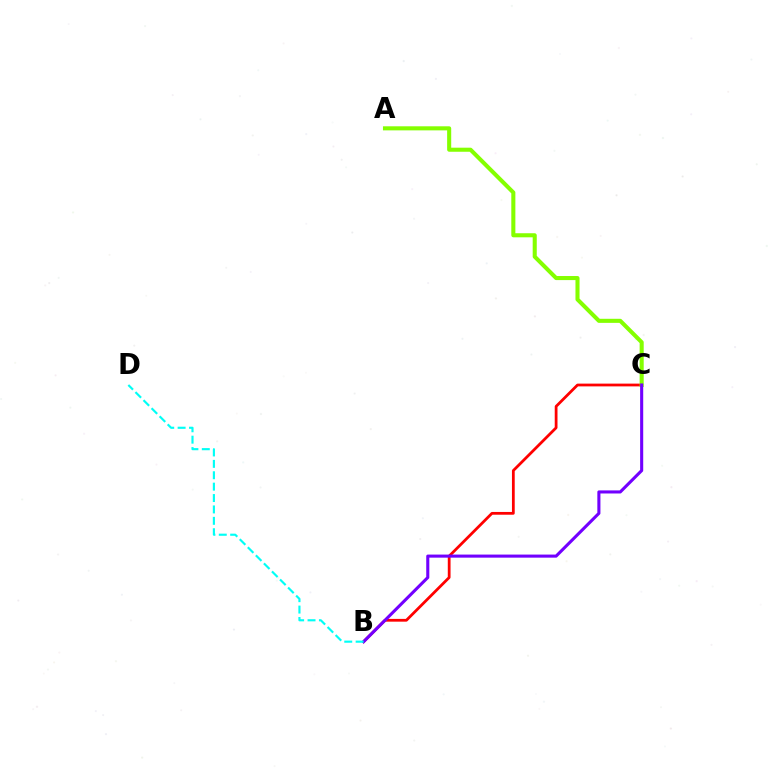{('B', 'C'): [{'color': '#ff0000', 'line_style': 'solid', 'thickness': 1.99}, {'color': '#7200ff', 'line_style': 'solid', 'thickness': 2.22}], ('A', 'C'): [{'color': '#84ff00', 'line_style': 'solid', 'thickness': 2.93}], ('B', 'D'): [{'color': '#00fff6', 'line_style': 'dashed', 'thickness': 1.55}]}